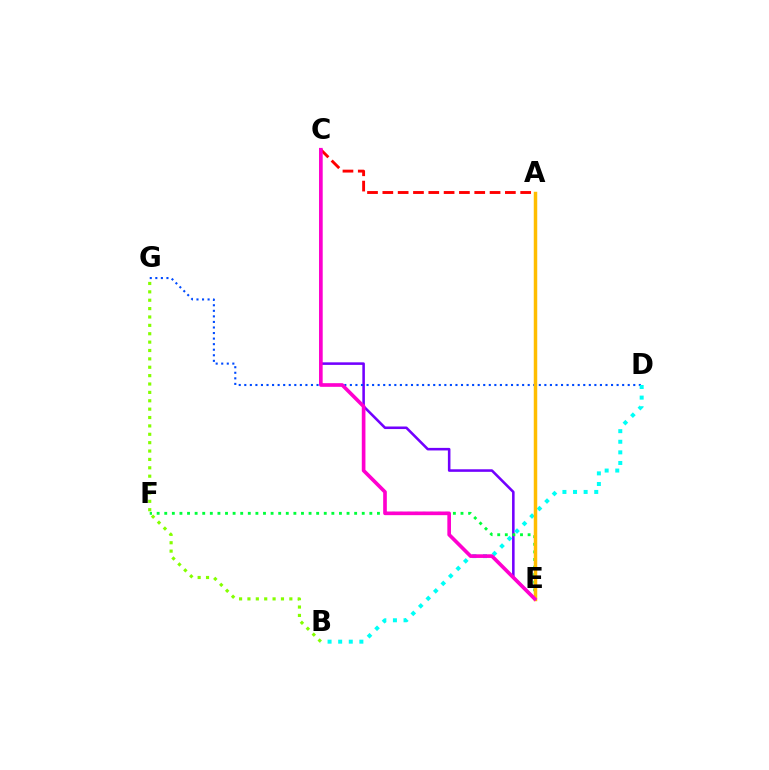{('C', 'E'): [{'color': '#7200ff', 'line_style': 'solid', 'thickness': 1.84}, {'color': '#ff00cf', 'line_style': 'solid', 'thickness': 2.63}], ('E', 'F'): [{'color': '#00ff39', 'line_style': 'dotted', 'thickness': 2.06}], ('A', 'C'): [{'color': '#ff0000', 'line_style': 'dashed', 'thickness': 2.08}], ('D', 'G'): [{'color': '#004bff', 'line_style': 'dotted', 'thickness': 1.51}], ('B', 'G'): [{'color': '#84ff00', 'line_style': 'dotted', 'thickness': 2.28}], ('B', 'D'): [{'color': '#00fff6', 'line_style': 'dotted', 'thickness': 2.88}], ('A', 'E'): [{'color': '#ffbd00', 'line_style': 'solid', 'thickness': 2.51}]}